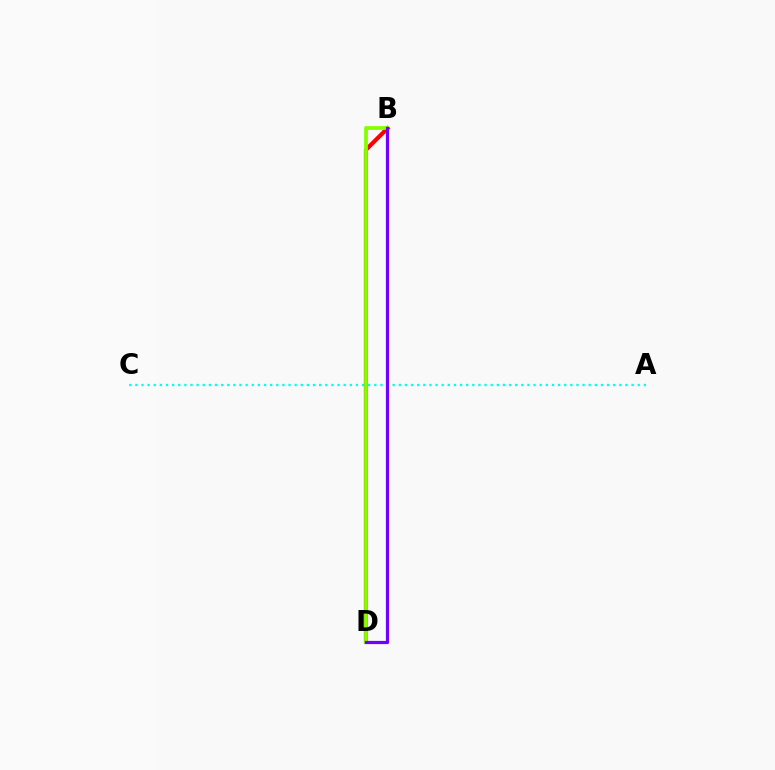{('A', 'C'): [{'color': '#00fff6', 'line_style': 'dotted', 'thickness': 1.66}], ('B', 'D'): [{'color': '#ff0000', 'line_style': 'solid', 'thickness': 2.98}, {'color': '#84ff00', 'line_style': 'solid', 'thickness': 2.72}, {'color': '#7200ff', 'line_style': 'solid', 'thickness': 2.31}]}